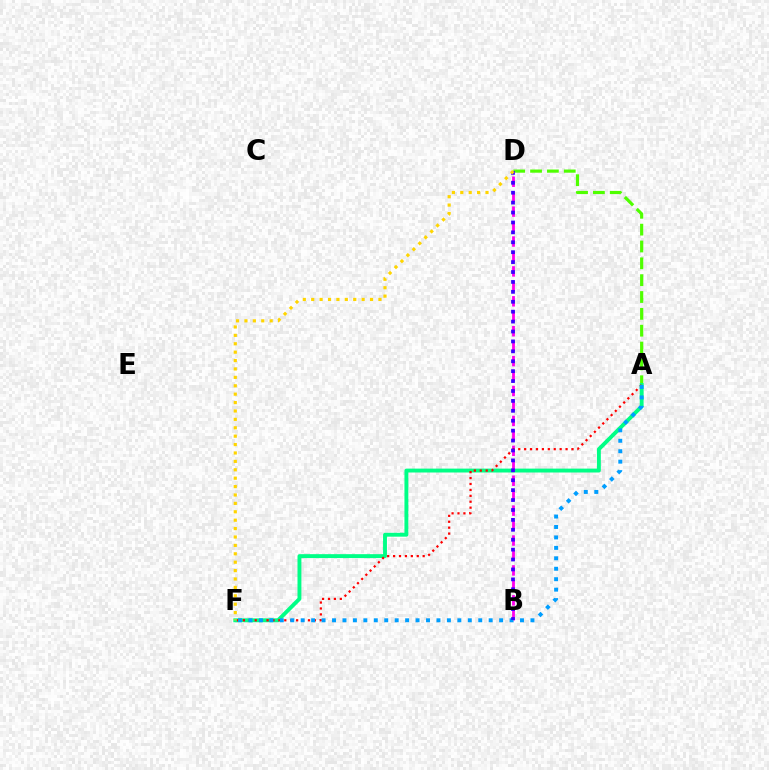{('A', 'D'): [{'color': '#4fff00', 'line_style': 'dashed', 'thickness': 2.29}], ('A', 'F'): [{'color': '#00ff86', 'line_style': 'solid', 'thickness': 2.8}, {'color': '#ff0000', 'line_style': 'dotted', 'thickness': 1.61}, {'color': '#009eff', 'line_style': 'dotted', 'thickness': 2.84}], ('B', 'D'): [{'color': '#ff00ed', 'line_style': 'dashed', 'thickness': 2.03}, {'color': '#3700ff', 'line_style': 'dotted', 'thickness': 2.69}], ('D', 'F'): [{'color': '#ffd500', 'line_style': 'dotted', 'thickness': 2.28}]}